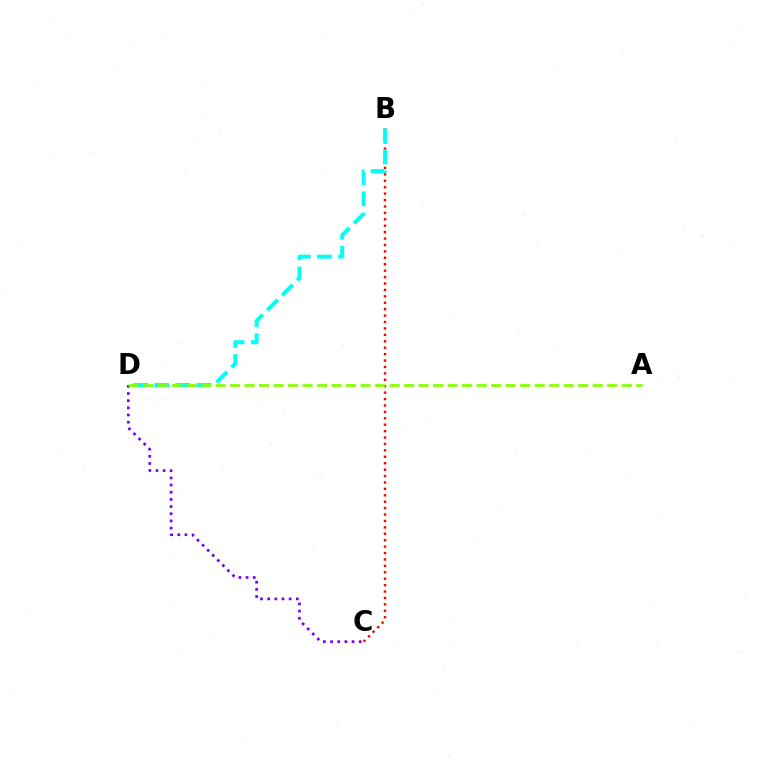{('B', 'C'): [{'color': '#ff0000', 'line_style': 'dotted', 'thickness': 1.74}], ('B', 'D'): [{'color': '#00fff6', 'line_style': 'dashed', 'thickness': 2.87}], ('C', 'D'): [{'color': '#7200ff', 'line_style': 'dotted', 'thickness': 1.95}], ('A', 'D'): [{'color': '#84ff00', 'line_style': 'dashed', 'thickness': 1.97}]}